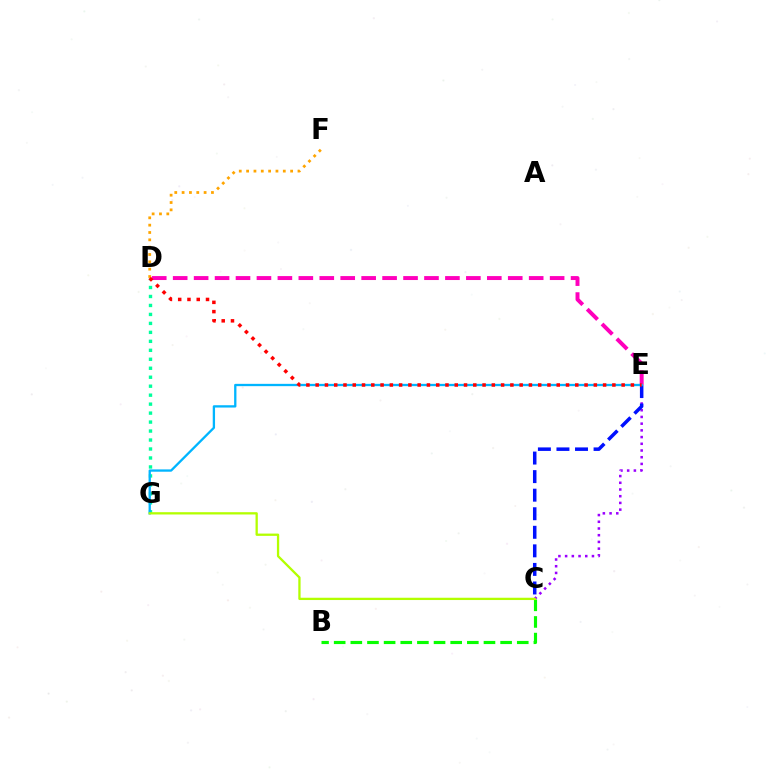{('D', 'F'): [{'color': '#ffa500', 'line_style': 'dotted', 'thickness': 1.99}], ('D', 'G'): [{'color': '#00ff9d', 'line_style': 'dotted', 'thickness': 2.44}], ('C', 'E'): [{'color': '#9b00ff', 'line_style': 'dotted', 'thickness': 1.82}, {'color': '#0010ff', 'line_style': 'dashed', 'thickness': 2.52}], ('B', 'C'): [{'color': '#08ff00', 'line_style': 'dashed', 'thickness': 2.26}], ('D', 'E'): [{'color': '#ff00bd', 'line_style': 'dashed', 'thickness': 2.84}, {'color': '#ff0000', 'line_style': 'dotted', 'thickness': 2.52}], ('E', 'G'): [{'color': '#00b5ff', 'line_style': 'solid', 'thickness': 1.66}], ('C', 'G'): [{'color': '#b3ff00', 'line_style': 'solid', 'thickness': 1.65}]}